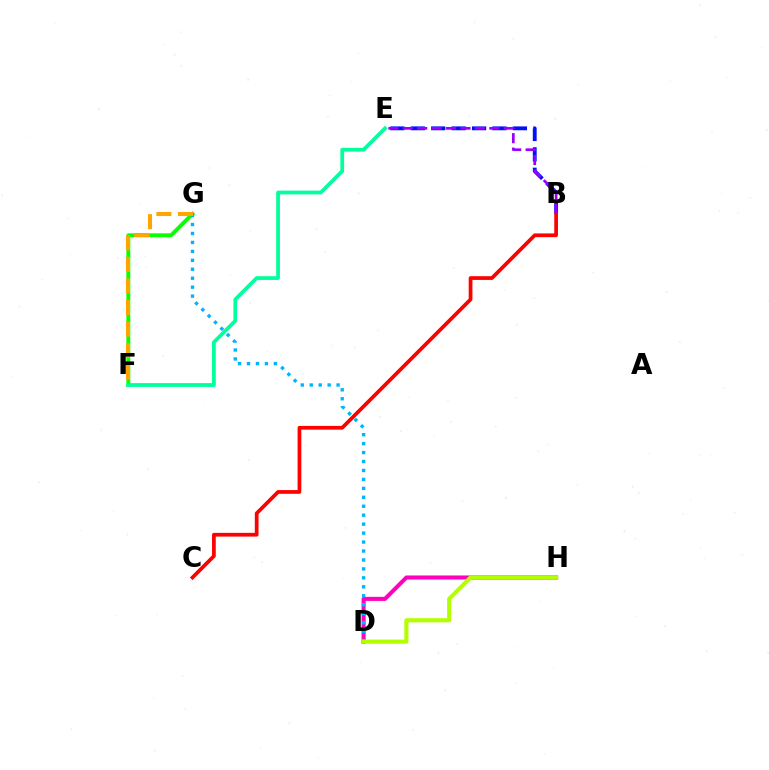{('F', 'G'): [{'color': '#08ff00', 'line_style': 'solid', 'thickness': 2.8}, {'color': '#ffa500', 'line_style': 'dashed', 'thickness': 2.93}], ('D', 'H'): [{'color': '#ff00bd', 'line_style': 'solid', 'thickness': 2.93}, {'color': '#b3ff00', 'line_style': 'solid', 'thickness': 2.97}], ('D', 'G'): [{'color': '#00b5ff', 'line_style': 'dotted', 'thickness': 2.43}], ('B', 'E'): [{'color': '#0010ff', 'line_style': 'dashed', 'thickness': 2.77}, {'color': '#9b00ff', 'line_style': 'dashed', 'thickness': 1.96}], ('E', 'F'): [{'color': '#00ff9d', 'line_style': 'solid', 'thickness': 2.7}], ('B', 'C'): [{'color': '#ff0000', 'line_style': 'solid', 'thickness': 2.69}]}